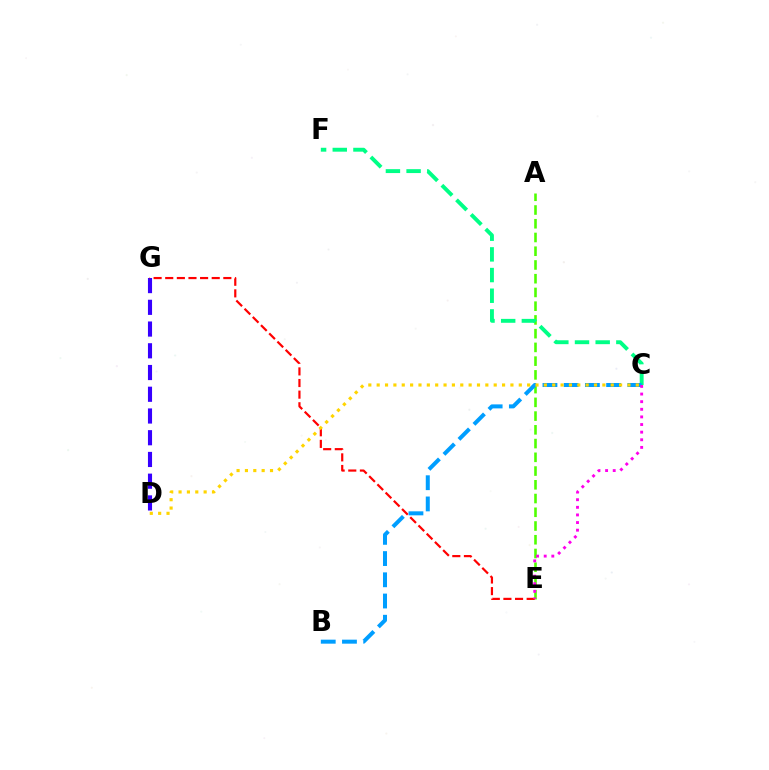{('A', 'E'): [{'color': '#4fff00', 'line_style': 'dashed', 'thickness': 1.87}], ('D', 'G'): [{'color': '#3700ff', 'line_style': 'dashed', 'thickness': 2.95}], ('C', 'F'): [{'color': '#00ff86', 'line_style': 'dashed', 'thickness': 2.81}], ('E', 'G'): [{'color': '#ff0000', 'line_style': 'dashed', 'thickness': 1.58}], ('B', 'C'): [{'color': '#009eff', 'line_style': 'dashed', 'thickness': 2.88}], ('C', 'D'): [{'color': '#ffd500', 'line_style': 'dotted', 'thickness': 2.27}], ('C', 'E'): [{'color': '#ff00ed', 'line_style': 'dotted', 'thickness': 2.07}]}